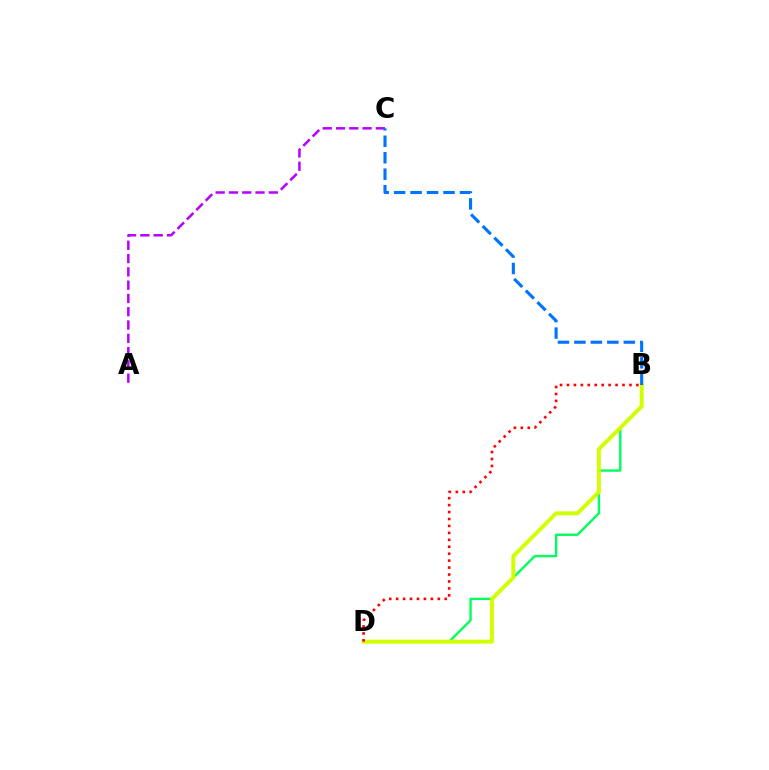{('A', 'C'): [{'color': '#b900ff', 'line_style': 'dashed', 'thickness': 1.8}], ('B', 'D'): [{'color': '#00ff5c', 'line_style': 'solid', 'thickness': 1.71}, {'color': '#d1ff00', 'line_style': 'solid', 'thickness': 2.85}, {'color': '#ff0000', 'line_style': 'dotted', 'thickness': 1.89}], ('B', 'C'): [{'color': '#0074ff', 'line_style': 'dashed', 'thickness': 2.24}]}